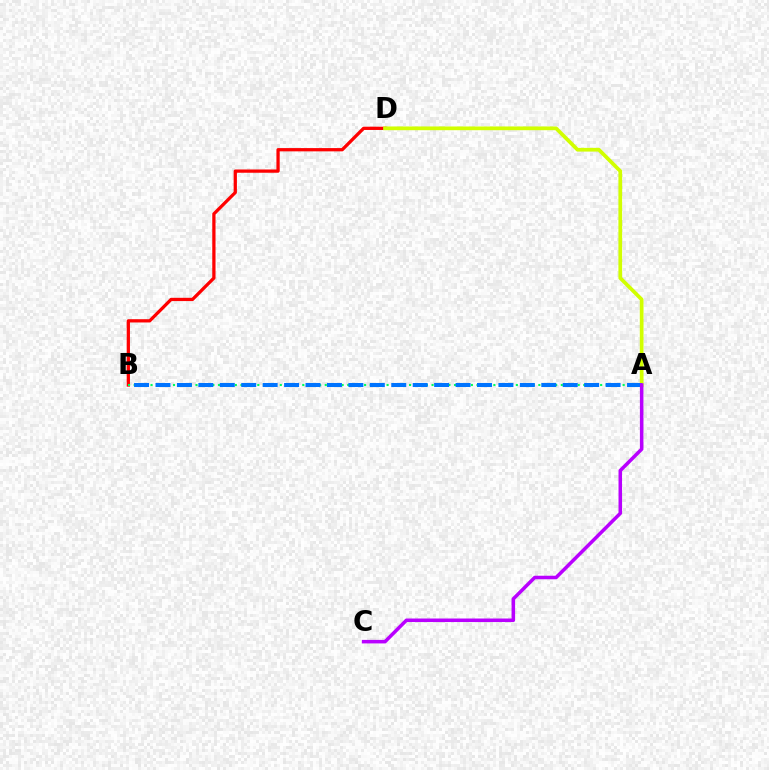{('B', 'D'): [{'color': '#ff0000', 'line_style': 'solid', 'thickness': 2.35}], ('A', 'B'): [{'color': '#00ff5c', 'line_style': 'dotted', 'thickness': 1.53}, {'color': '#0074ff', 'line_style': 'dashed', 'thickness': 2.91}], ('A', 'D'): [{'color': '#d1ff00', 'line_style': 'solid', 'thickness': 2.68}], ('A', 'C'): [{'color': '#b900ff', 'line_style': 'solid', 'thickness': 2.54}]}